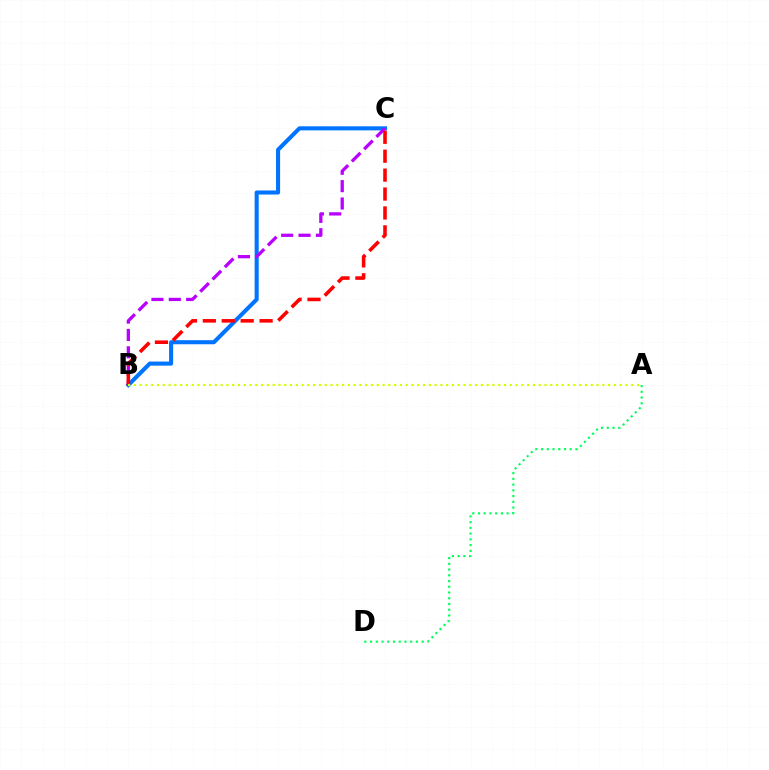{('A', 'D'): [{'color': '#00ff5c', 'line_style': 'dotted', 'thickness': 1.56}], ('B', 'C'): [{'color': '#0074ff', 'line_style': 'solid', 'thickness': 2.93}, {'color': '#b900ff', 'line_style': 'dashed', 'thickness': 2.36}, {'color': '#ff0000', 'line_style': 'dashed', 'thickness': 2.57}], ('A', 'B'): [{'color': '#d1ff00', 'line_style': 'dotted', 'thickness': 1.57}]}